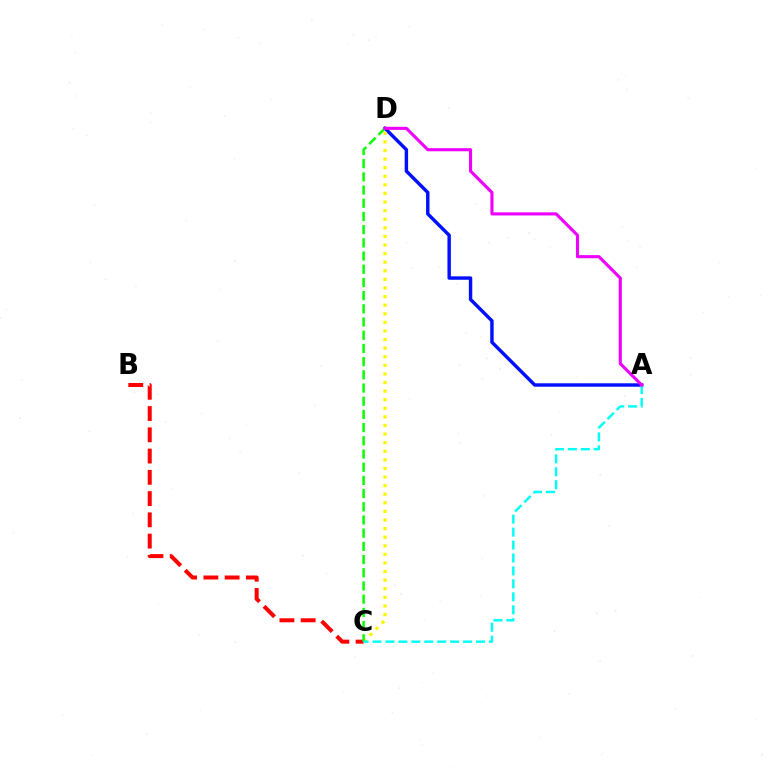{('B', 'C'): [{'color': '#ff0000', 'line_style': 'dashed', 'thickness': 2.89}], ('A', 'D'): [{'color': '#0010ff', 'line_style': 'solid', 'thickness': 2.47}, {'color': '#ee00ff', 'line_style': 'solid', 'thickness': 2.23}], ('C', 'D'): [{'color': '#fcf500', 'line_style': 'dotted', 'thickness': 2.33}, {'color': '#08ff00', 'line_style': 'dashed', 'thickness': 1.79}], ('A', 'C'): [{'color': '#00fff6', 'line_style': 'dashed', 'thickness': 1.76}]}